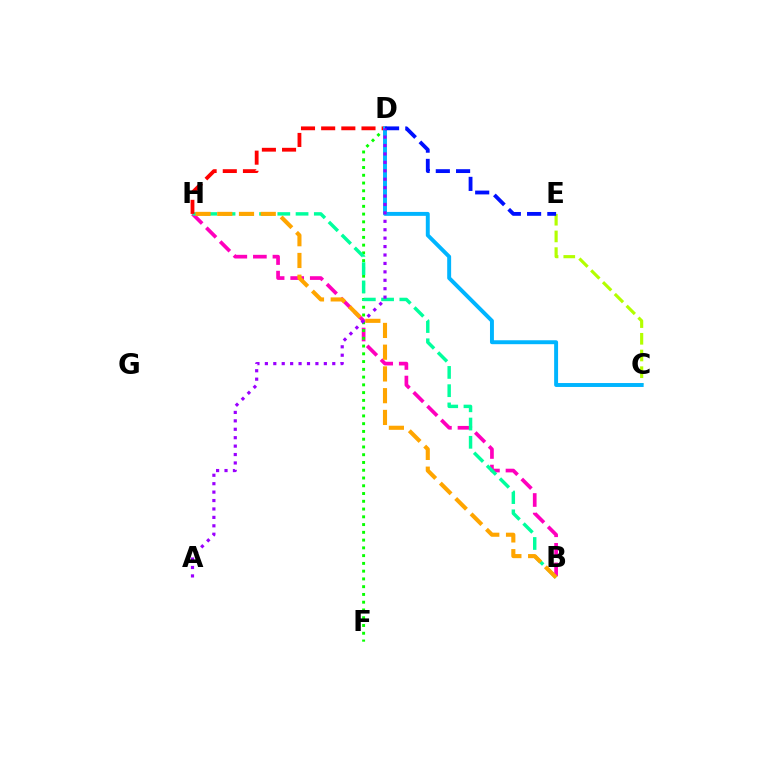{('B', 'H'): [{'color': '#ff00bd', 'line_style': 'dashed', 'thickness': 2.66}, {'color': '#00ff9d', 'line_style': 'dashed', 'thickness': 2.48}, {'color': '#ffa500', 'line_style': 'dashed', 'thickness': 2.95}], ('D', 'F'): [{'color': '#08ff00', 'line_style': 'dotted', 'thickness': 2.11}], ('D', 'H'): [{'color': '#ff0000', 'line_style': 'dashed', 'thickness': 2.74}], ('C', 'E'): [{'color': '#b3ff00', 'line_style': 'dashed', 'thickness': 2.27}], ('C', 'D'): [{'color': '#00b5ff', 'line_style': 'solid', 'thickness': 2.83}], ('D', 'E'): [{'color': '#0010ff', 'line_style': 'dashed', 'thickness': 2.75}], ('A', 'D'): [{'color': '#9b00ff', 'line_style': 'dotted', 'thickness': 2.29}]}